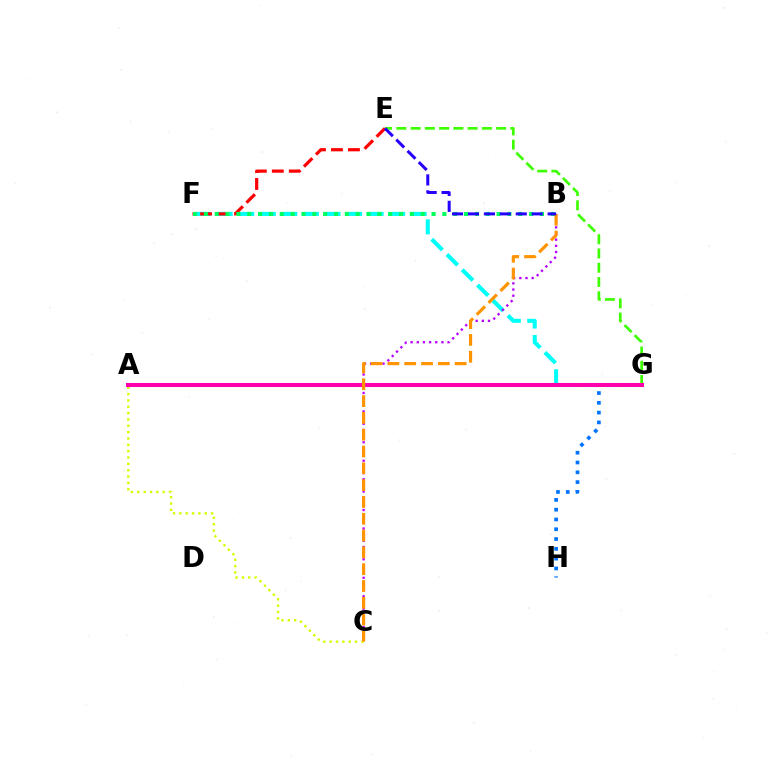{('F', 'G'): [{'color': '#00fff6', 'line_style': 'dashed', 'thickness': 2.93}], ('E', 'F'): [{'color': '#ff0000', 'line_style': 'dashed', 'thickness': 2.31}], ('A', 'C'): [{'color': '#d1ff00', 'line_style': 'dotted', 'thickness': 1.72}], ('G', 'H'): [{'color': '#0074ff', 'line_style': 'dotted', 'thickness': 2.66}], ('E', 'G'): [{'color': '#3dff00', 'line_style': 'dashed', 'thickness': 1.94}], ('B', 'F'): [{'color': '#00ff5c', 'line_style': 'dotted', 'thickness': 2.95}], ('A', 'G'): [{'color': '#ff00ac', 'line_style': 'solid', 'thickness': 2.92}], ('B', 'C'): [{'color': '#b900ff', 'line_style': 'dotted', 'thickness': 1.67}, {'color': '#ff9400', 'line_style': 'dashed', 'thickness': 2.28}], ('B', 'E'): [{'color': '#2500ff', 'line_style': 'dashed', 'thickness': 2.16}]}